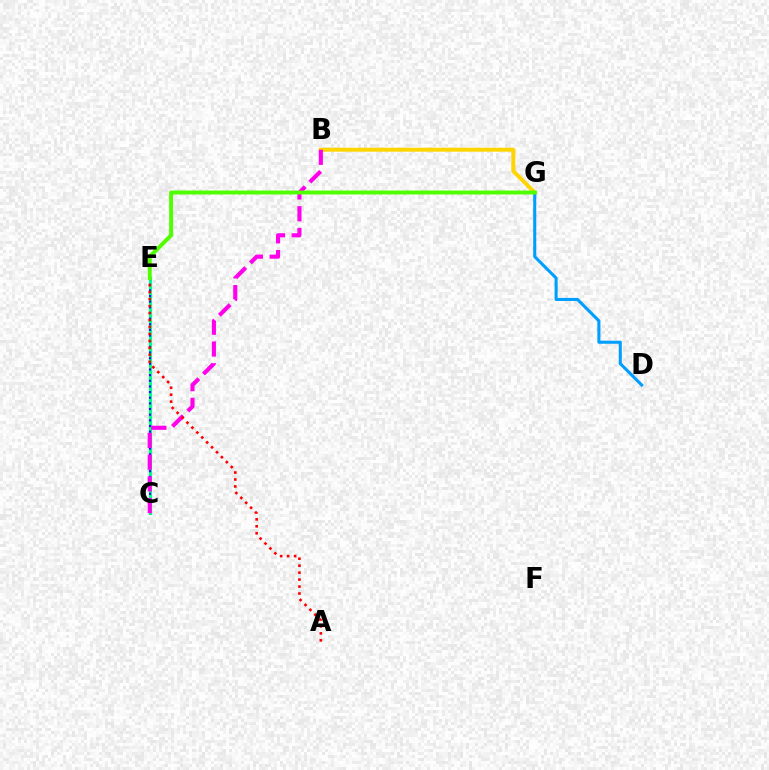{('B', 'G'): [{'color': '#ffd500', 'line_style': 'solid', 'thickness': 2.84}], ('D', 'G'): [{'color': '#009eff', 'line_style': 'solid', 'thickness': 2.21}], ('C', 'E'): [{'color': '#00ff86', 'line_style': 'solid', 'thickness': 2.26}, {'color': '#3700ff', 'line_style': 'dotted', 'thickness': 1.54}], ('B', 'C'): [{'color': '#ff00ed', 'line_style': 'dashed', 'thickness': 2.96}], ('A', 'E'): [{'color': '#ff0000', 'line_style': 'dotted', 'thickness': 1.89}], ('E', 'G'): [{'color': '#4fff00', 'line_style': 'solid', 'thickness': 2.83}]}